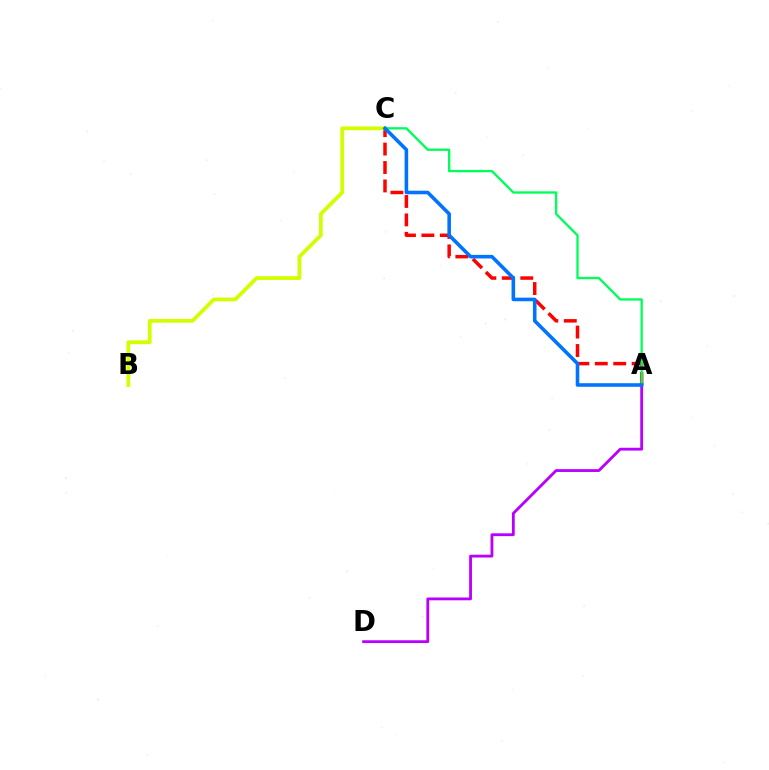{('A', 'C'): [{'color': '#ff0000', 'line_style': 'dashed', 'thickness': 2.51}, {'color': '#00ff5c', 'line_style': 'solid', 'thickness': 1.69}, {'color': '#0074ff', 'line_style': 'solid', 'thickness': 2.58}], ('B', 'C'): [{'color': '#d1ff00', 'line_style': 'solid', 'thickness': 2.73}], ('A', 'D'): [{'color': '#b900ff', 'line_style': 'solid', 'thickness': 2.03}]}